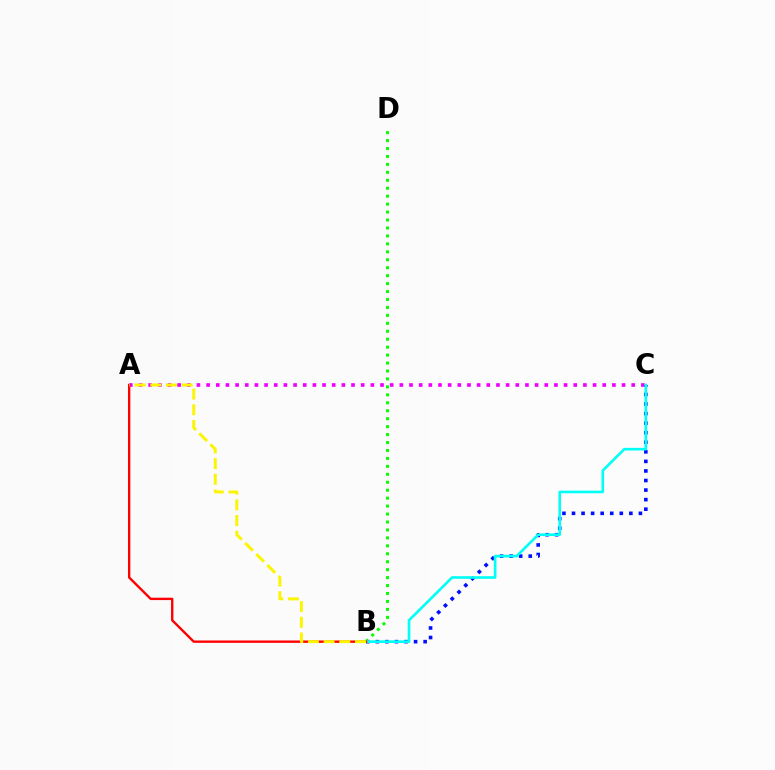{('B', 'C'): [{'color': '#0010ff', 'line_style': 'dotted', 'thickness': 2.6}, {'color': '#00fff6', 'line_style': 'solid', 'thickness': 1.89}], ('B', 'D'): [{'color': '#08ff00', 'line_style': 'dotted', 'thickness': 2.16}], ('A', 'C'): [{'color': '#ee00ff', 'line_style': 'dotted', 'thickness': 2.62}], ('A', 'B'): [{'color': '#ff0000', 'line_style': 'solid', 'thickness': 1.7}, {'color': '#fcf500', 'line_style': 'dashed', 'thickness': 2.13}]}